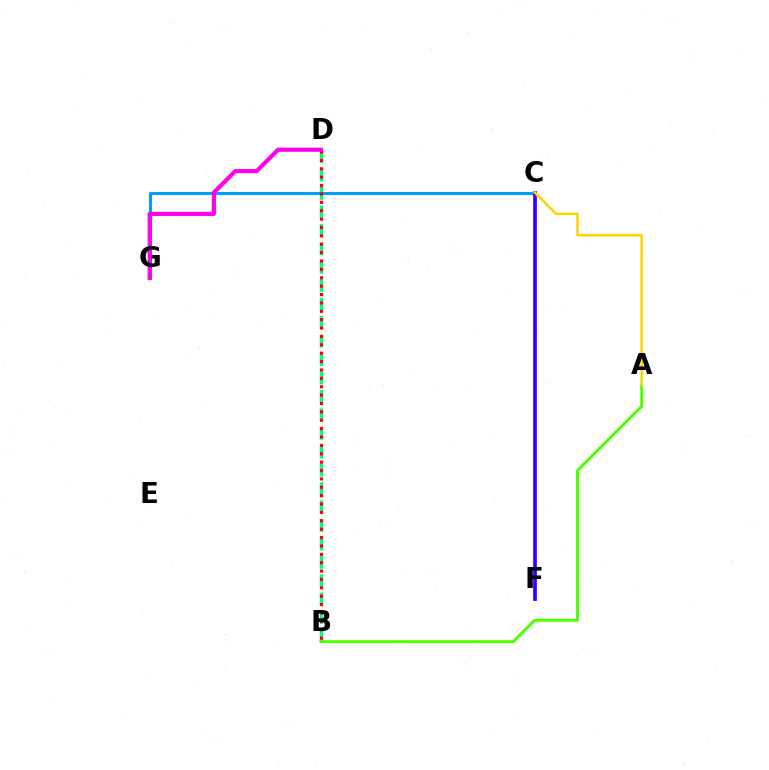{('B', 'D'): [{'color': '#00ff86', 'line_style': 'dashed', 'thickness': 2.51}, {'color': '#ff0000', 'line_style': 'dotted', 'thickness': 2.28}], ('C', 'G'): [{'color': '#009eff', 'line_style': 'solid', 'thickness': 2.15}], ('A', 'B'): [{'color': '#4fff00', 'line_style': 'solid', 'thickness': 2.13}], ('D', 'G'): [{'color': '#ff00ed', 'line_style': 'solid', 'thickness': 2.98}], ('C', 'F'): [{'color': '#3700ff', 'line_style': 'solid', 'thickness': 2.68}], ('A', 'C'): [{'color': '#ffd500', 'line_style': 'solid', 'thickness': 1.83}]}